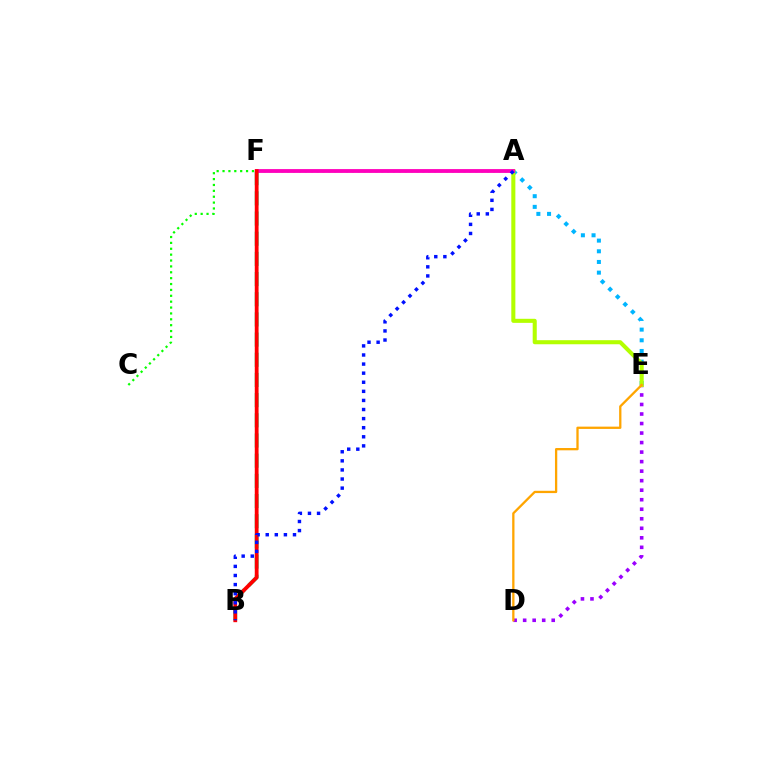{('D', 'E'): [{'color': '#9b00ff', 'line_style': 'dotted', 'thickness': 2.59}, {'color': '#ffa500', 'line_style': 'solid', 'thickness': 1.65}], ('A', 'E'): [{'color': '#00b5ff', 'line_style': 'dotted', 'thickness': 2.9}, {'color': '#b3ff00', 'line_style': 'solid', 'thickness': 2.93}], ('A', 'C'): [{'color': '#08ff00', 'line_style': 'dotted', 'thickness': 1.6}], ('B', 'F'): [{'color': '#00ff9d', 'line_style': 'dashed', 'thickness': 2.74}, {'color': '#ff0000', 'line_style': 'solid', 'thickness': 2.73}], ('A', 'F'): [{'color': '#ff00bd', 'line_style': 'solid', 'thickness': 2.75}], ('A', 'B'): [{'color': '#0010ff', 'line_style': 'dotted', 'thickness': 2.47}]}